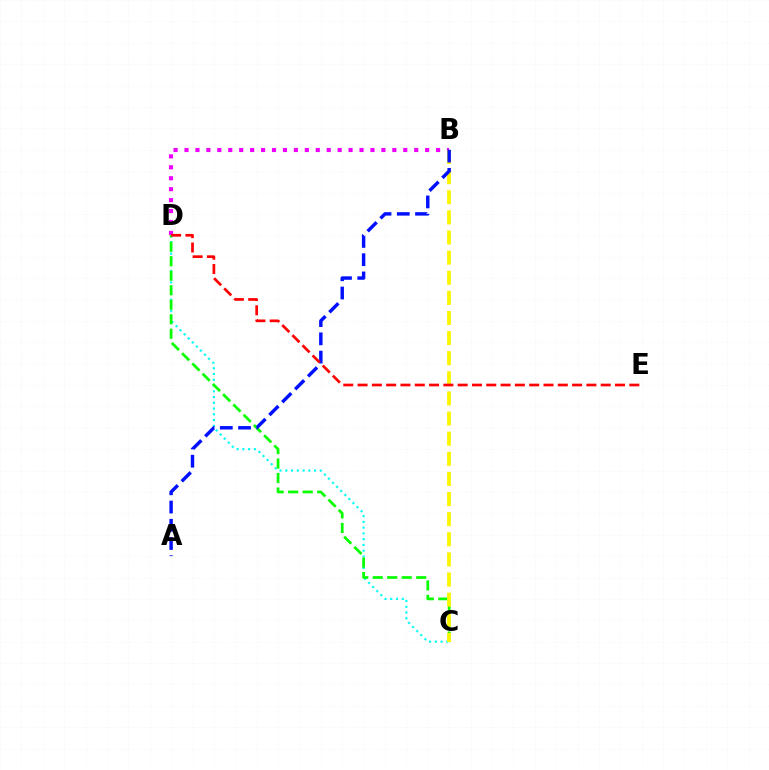{('C', 'D'): [{'color': '#00fff6', 'line_style': 'dotted', 'thickness': 1.56}, {'color': '#08ff00', 'line_style': 'dashed', 'thickness': 1.97}], ('B', 'D'): [{'color': '#ee00ff', 'line_style': 'dotted', 'thickness': 2.97}], ('B', 'C'): [{'color': '#fcf500', 'line_style': 'dashed', 'thickness': 2.73}], ('A', 'B'): [{'color': '#0010ff', 'line_style': 'dashed', 'thickness': 2.48}], ('D', 'E'): [{'color': '#ff0000', 'line_style': 'dashed', 'thickness': 1.94}]}